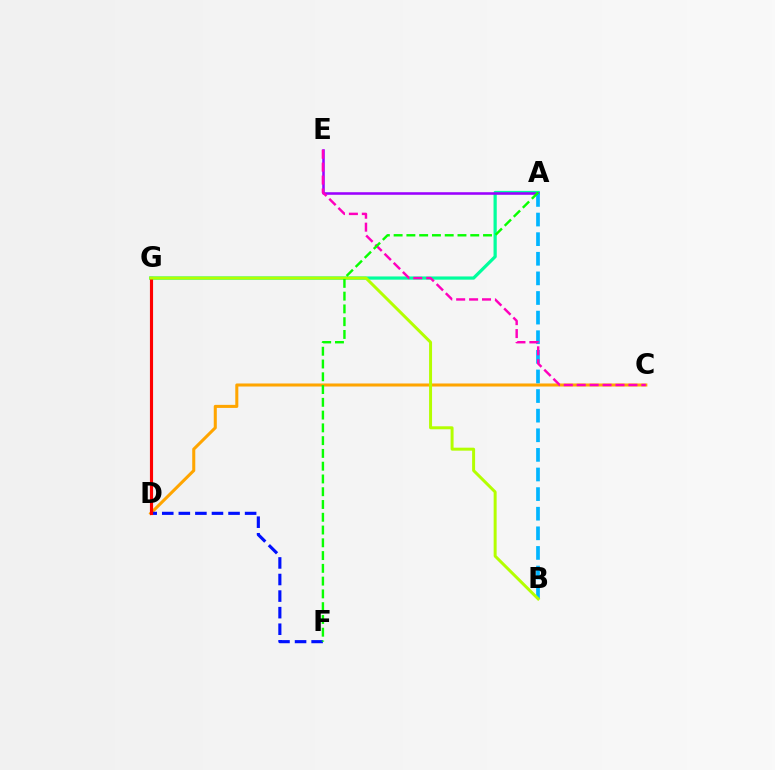{('A', 'G'): [{'color': '#00ff9d', 'line_style': 'solid', 'thickness': 2.32}], ('C', 'D'): [{'color': '#ffa500', 'line_style': 'solid', 'thickness': 2.19}], ('A', 'E'): [{'color': '#9b00ff', 'line_style': 'solid', 'thickness': 1.84}], ('A', 'B'): [{'color': '#00b5ff', 'line_style': 'dashed', 'thickness': 2.66}], ('D', 'F'): [{'color': '#0010ff', 'line_style': 'dashed', 'thickness': 2.25}], ('D', 'G'): [{'color': '#ff0000', 'line_style': 'solid', 'thickness': 2.26}], ('C', 'E'): [{'color': '#ff00bd', 'line_style': 'dashed', 'thickness': 1.76}], ('B', 'G'): [{'color': '#b3ff00', 'line_style': 'solid', 'thickness': 2.15}], ('A', 'F'): [{'color': '#08ff00', 'line_style': 'dashed', 'thickness': 1.73}]}